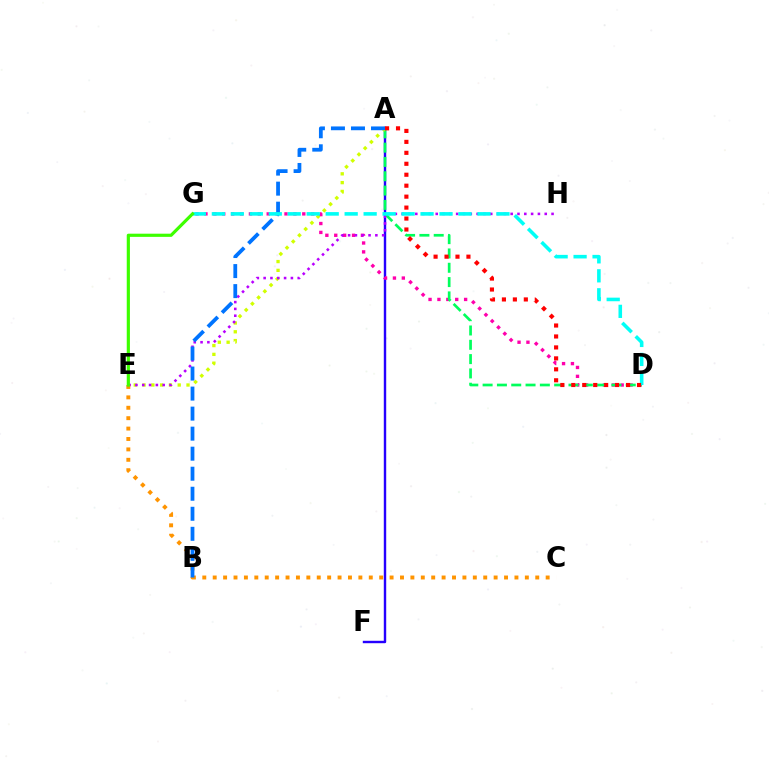{('A', 'F'): [{'color': '#2500ff', 'line_style': 'solid', 'thickness': 1.74}], ('D', 'G'): [{'color': '#ff00ac', 'line_style': 'dotted', 'thickness': 2.42}, {'color': '#00fff6', 'line_style': 'dashed', 'thickness': 2.58}], ('A', 'D'): [{'color': '#00ff5c', 'line_style': 'dashed', 'thickness': 1.94}, {'color': '#ff0000', 'line_style': 'dotted', 'thickness': 2.98}], ('A', 'E'): [{'color': '#d1ff00', 'line_style': 'dotted', 'thickness': 2.39}], ('E', 'H'): [{'color': '#b900ff', 'line_style': 'dotted', 'thickness': 1.85}], ('C', 'E'): [{'color': '#ff9400', 'line_style': 'dotted', 'thickness': 2.83}], ('A', 'B'): [{'color': '#0074ff', 'line_style': 'dashed', 'thickness': 2.72}], ('E', 'G'): [{'color': '#3dff00', 'line_style': 'solid', 'thickness': 2.29}]}